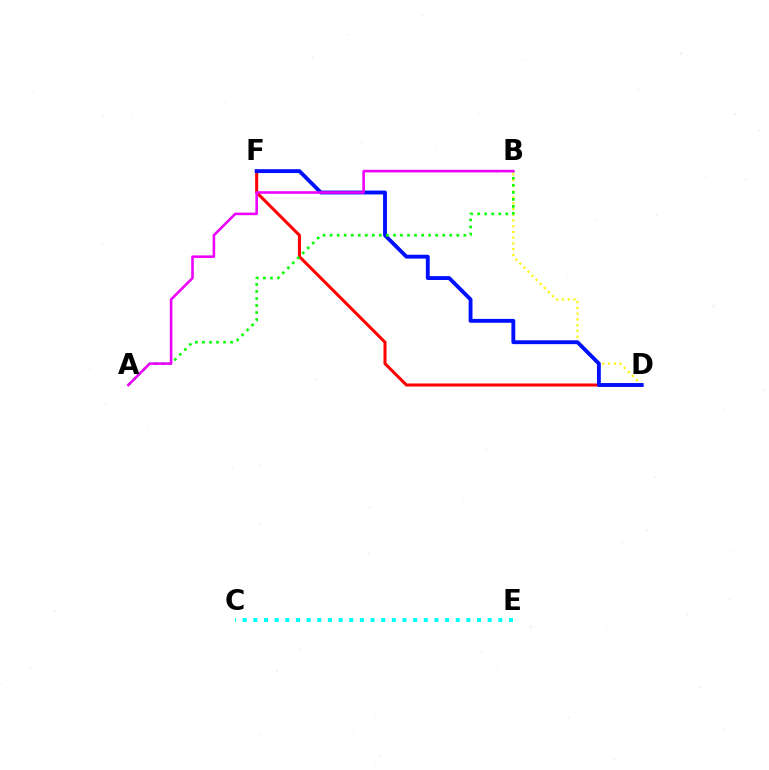{('D', 'F'): [{'color': '#ff0000', 'line_style': 'solid', 'thickness': 2.19}, {'color': '#0010ff', 'line_style': 'solid', 'thickness': 2.78}], ('B', 'D'): [{'color': '#fcf500', 'line_style': 'dotted', 'thickness': 1.56}], ('A', 'B'): [{'color': '#08ff00', 'line_style': 'dotted', 'thickness': 1.91}, {'color': '#ee00ff', 'line_style': 'solid', 'thickness': 1.86}], ('C', 'E'): [{'color': '#00fff6', 'line_style': 'dotted', 'thickness': 2.89}]}